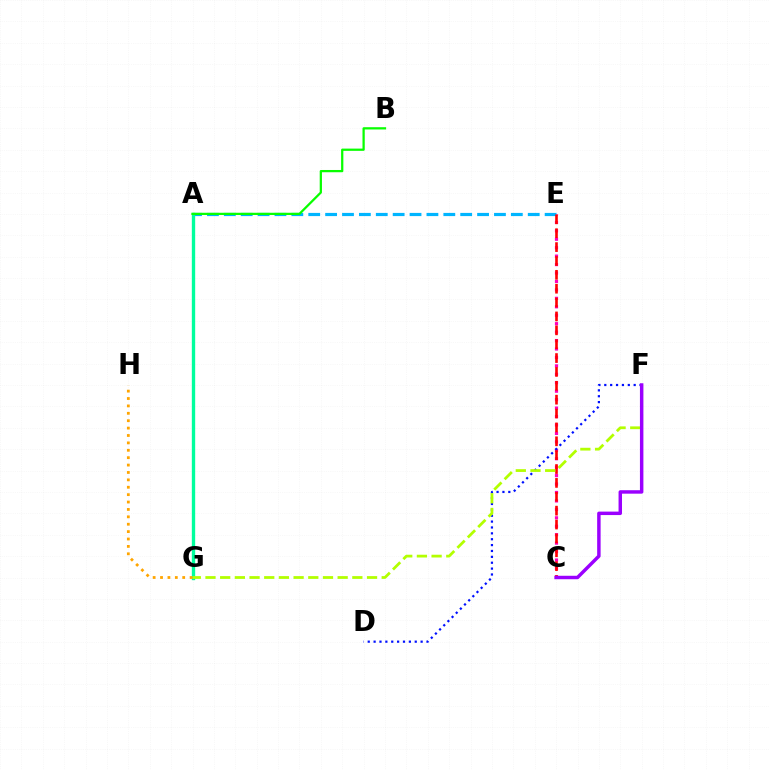{('C', 'E'): [{'color': '#ff00bd', 'line_style': 'dotted', 'thickness': 2.29}, {'color': '#ff0000', 'line_style': 'dashed', 'thickness': 1.88}], ('A', 'E'): [{'color': '#00b5ff', 'line_style': 'dashed', 'thickness': 2.29}], ('D', 'F'): [{'color': '#0010ff', 'line_style': 'dotted', 'thickness': 1.6}], ('A', 'G'): [{'color': '#00ff9d', 'line_style': 'solid', 'thickness': 2.41}], ('F', 'G'): [{'color': '#b3ff00', 'line_style': 'dashed', 'thickness': 2.0}], ('G', 'H'): [{'color': '#ffa500', 'line_style': 'dotted', 'thickness': 2.01}], ('C', 'F'): [{'color': '#9b00ff', 'line_style': 'solid', 'thickness': 2.49}], ('A', 'B'): [{'color': '#08ff00', 'line_style': 'solid', 'thickness': 1.62}]}